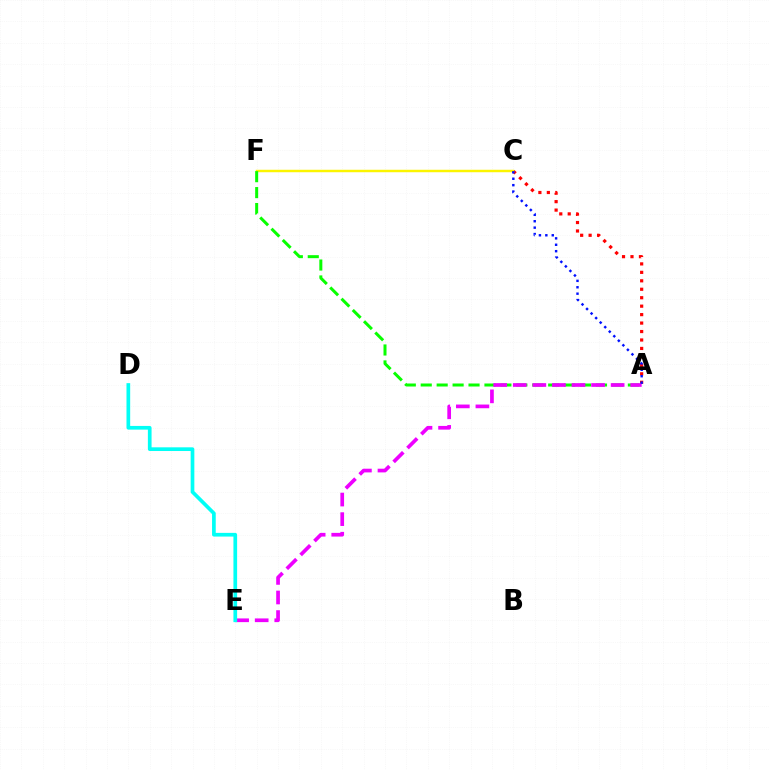{('A', 'C'): [{'color': '#ff0000', 'line_style': 'dotted', 'thickness': 2.3}, {'color': '#0010ff', 'line_style': 'dotted', 'thickness': 1.74}], ('C', 'F'): [{'color': '#fcf500', 'line_style': 'solid', 'thickness': 1.77}], ('A', 'F'): [{'color': '#08ff00', 'line_style': 'dashed', 'thickness': 2.16}], ('A', 'E'): [{'color': '#ee00ff', 'line_style': 'dashed', 'thickness': 2.66}], ('D', 'E'): [{'color': '#00fff6', 'line_style': 'solid', 'thickness': 2.66}]}